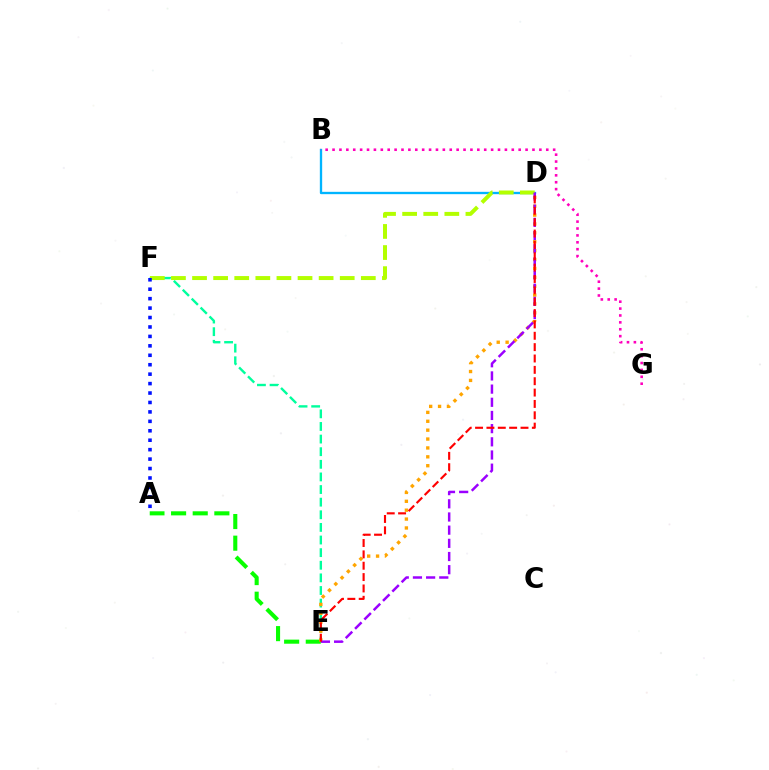{('E', 'F'): [{'color': '#00ff9d', 'line_style': 'dashed', 'thickness': 1.71}], ('B', 'D'): [{'color': '#00b5ff', 'line_style': 'solid', 'thickness': 1.68}], ('A', 'E'): [{'color': '#08ff00', 'line_style': 'dashed', 'thickness': 2.94}], ('D', 'E'): [{'color': '#ffa500', 'line_style': 'dotted', 'thickness': 2.42}, {'color': '#9b00ff', 'line_style': 'dashed', 'thickness': 1.79}, {'color': '#ff0000', 'line_style': 'dashed', 'thickness': 1.54}], ('D', 'F'): [{'color': '#b3ff00', 'line_style': 'dashed', 'thickness': 2.87}], ('A', 'F'): [{'color': '#0010ff', 'line_style': 'dotted', 'thickness': 2.56}], ('B', 'G'): [{'color': '#ff00bd', 'line_style': 'dotted', 'thickness': 1.87}]}